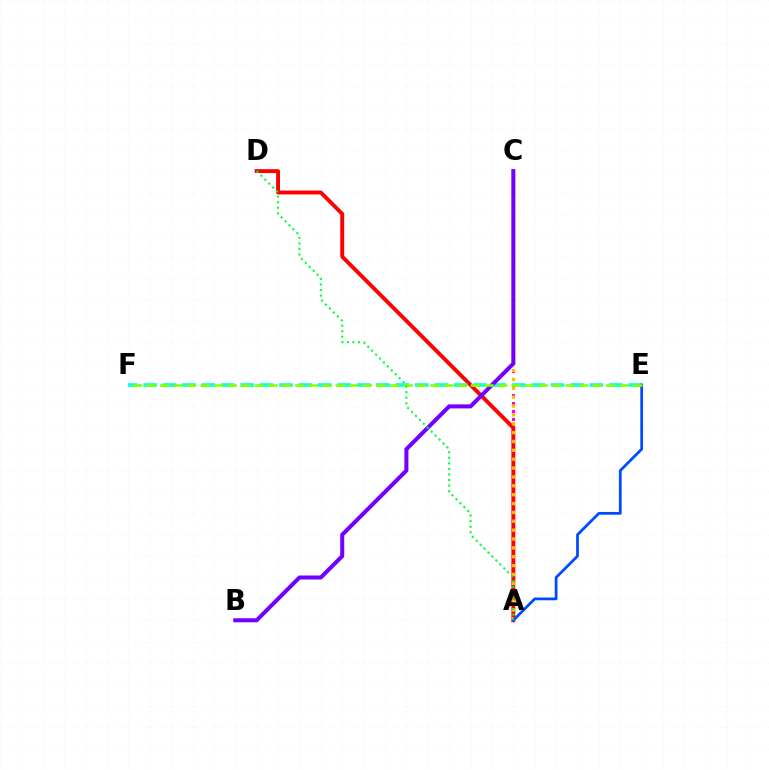{('A', 'C'): [{'color': '#ff00cf', 'line_style': 'dotted', 'thickness': 2.17}, {'color': '#ffbd00', 'line_style': 'dotted', 'thickness': 2.41}], ('A', 'D'): [{'color': '#ff0000', 'line_style': 'solid', 'thickness': 2.81}, {'color': '#00ff39', 'line_style': 'dotted', 'thickness': 1.51}], ('E', 'F'): [{'color': '#00fff6', 'line_style': 'dashed', 'thickness': 2.64}, {'color': '#84ff00', 'line_style': 'dashed', 'thickness': 1.84}], ('B', 'C'): [{'color': '#7200ff', 'line_style': 'solid', 'thickness': 2.9}], ('A', 'E'): [{'color': '#004bff', 'line_style': 'solid', 'thickness': 1.99}]}